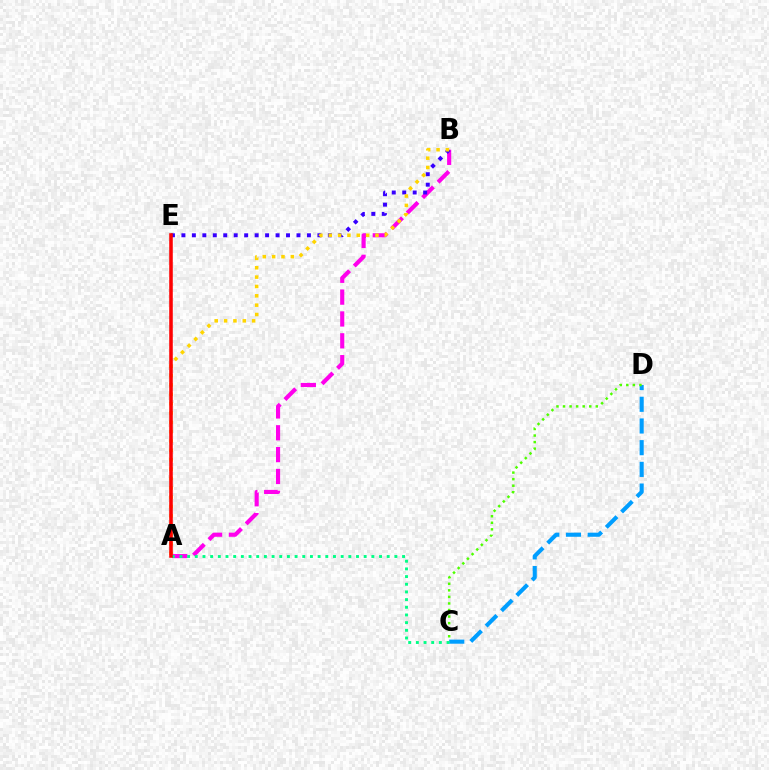{('A', 'B'): [{'color': '#ff00ed', 'line_style': 'dashed', 'thickness': 2.97}, {'color': '#ffd500', 'line_style': 'dotted', 'thickness': 2.54}], ('C', 'D'): [{'color': '#009eff', 'line_style': 'dashed', 'thickness': 2.95}, {'color': '#4fff00', 'line_style': 'dotted', 'thickness': 1.78}], ('A', 'C'): [{'color': '#00ff86', 'line_style': 'dotted', 'thickness': 2.09}], ('B', 'E'): [{'color': '#3700ff', 'line_style': 'dotted', 'thickness': 2.84}], ('A', 'E'): [{'color': '#ff0000', 'line_style': 'solid', 'thickness': 2.56}]}